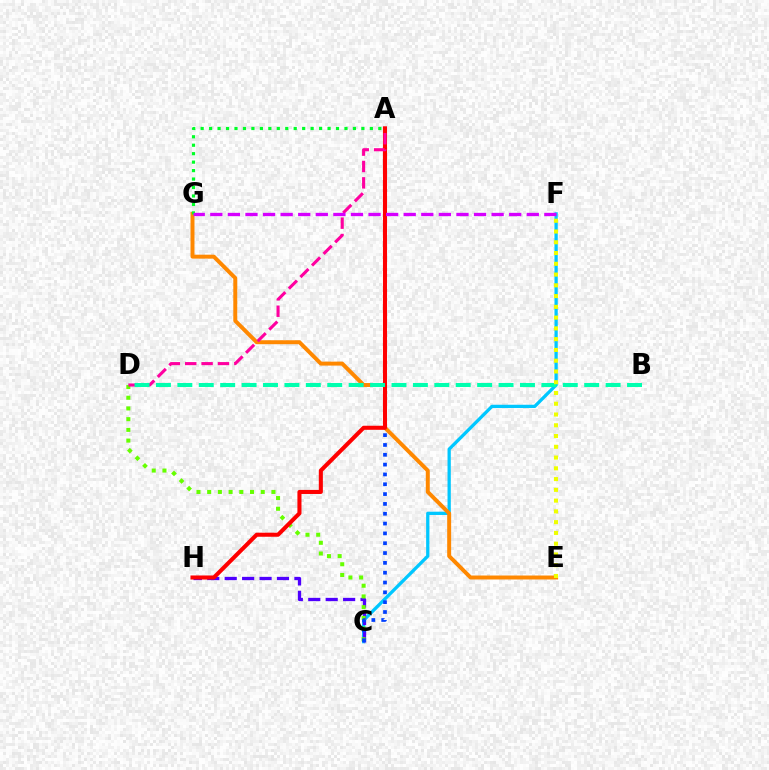{('C', 'F'): [{'color': '#00c7ff', 'line_style': 'solid', 'thickness': 2.36}], ('E', 'G'): [{'color': '#ff8800', 'line_style': 'solid', 'thickness': 2.85}], ('C', 'H'): [{'color': '#4f00ff', 'line_style': 'dashed', 'thickness': 2.37}], ('C', 'D'): [{'color': '#66ff00', 'line_style': 'dotted', 'thickness': 2.91}], ('A', 'C'): [{'color': '#003fff', 'line_style': 'dotted', 'thickness': 2.67}], ('A', 'H'): [{'color': '#ff0000', 'line_style': 'solid', 'thickness': 2.93}], ('A', 'D'): [{'color': '#ff00a0', 'line_style': 'dashed', 'thickness': 2.23}], ('B', 'D'): [{'color': '#00ffaf', 'line_style': 'dashed', 'thickness': 2.91}], ('A', 'G'): [{'color': '#00ff27', 'line_style': 'dotted', 'thickness': 2.3}], ('F', 'G'): [{'color': '#d600ff', 'line_style': 'dashed', 'thickness': 2.39}], ('E', 'F'): [{'color': '#eeff00', 'line_style': 'dotted', 'thickness': 2.92}]}